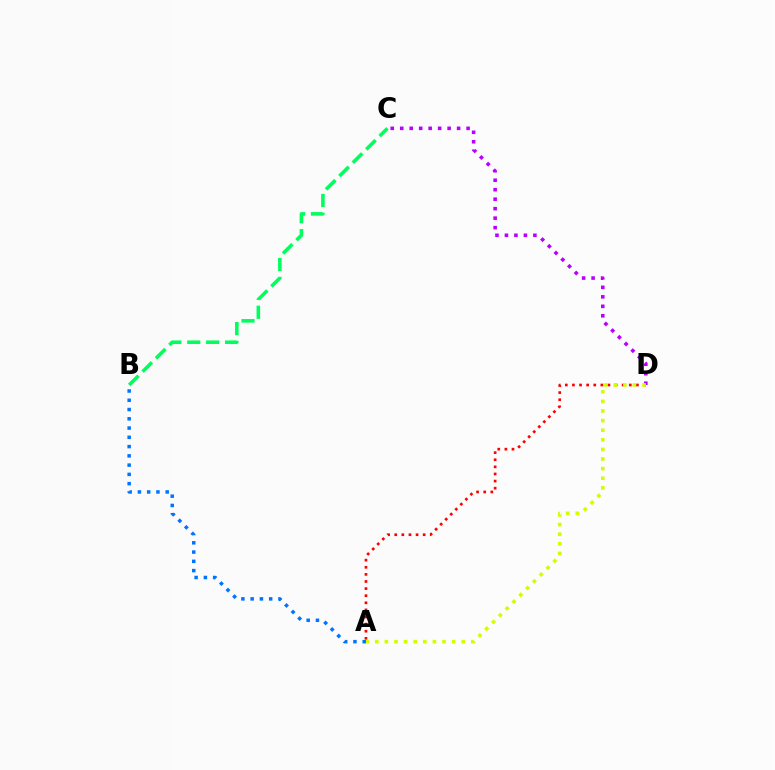{('A', 'B'): [{'color': '#0074ff', 'line_style': 'dotted', 'thickness': 2.52}], ('A', 'D'): [{'color': '#ff0000', 'line_style': 'dotted', 'thickness': 1.93}, {'color': '#d1ff00', 'line_style': 'dotted', 'thickness': 2.61}], ('C', 'D'): [{'color': '#b900ff', 'line_style': 'dotted', 'thickness': 2.58}], ('B', 'C'): [{'color': '#00ff5c', 'line_style': 'dashed', 'thickness': 2.57}]}